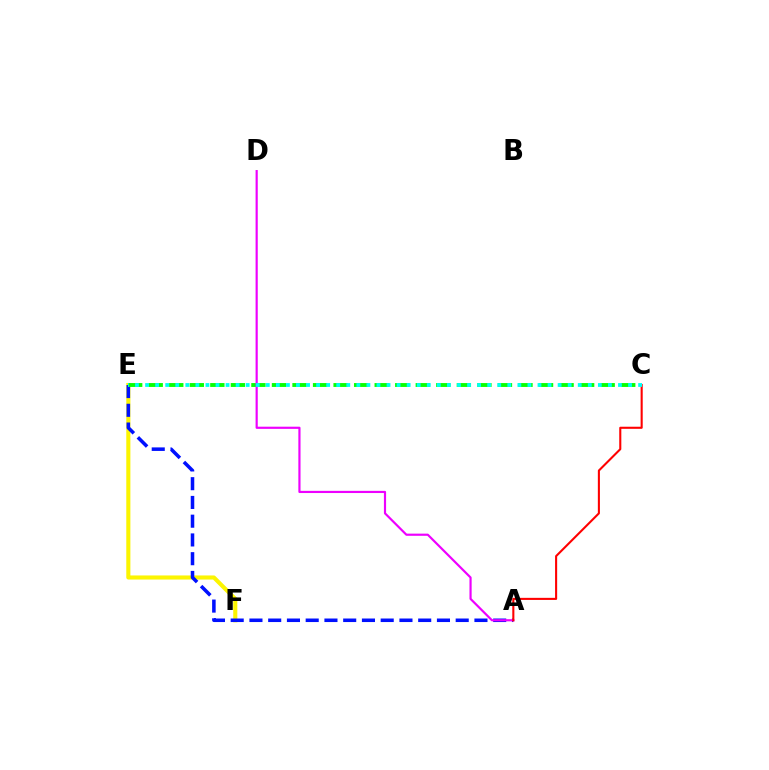{('E', 'F'): [{'color': '#fcf500', 'line_style': 'solid', 'thickness': 2.94}], ('A', 'E'): [{'color': '#0010ff', 'line_style': 'dashed', 'thickness': 2.55}], ('C', 'E'): [{'color': '#08ff00', 'line_style': 'dashed', 'thickness': 2.79}, {'color': '#00fff6', 'line_style': 'dotted', 'thickness': 2.73}], ('A', 'D'): [{'color': '#ee00ff', 'line_style': 'solid', 'thickness': 1.57}], ('A', 'C'): [{'color': '#ff0000', 'line_style': 'solid', 'thickness': 1.5}]}